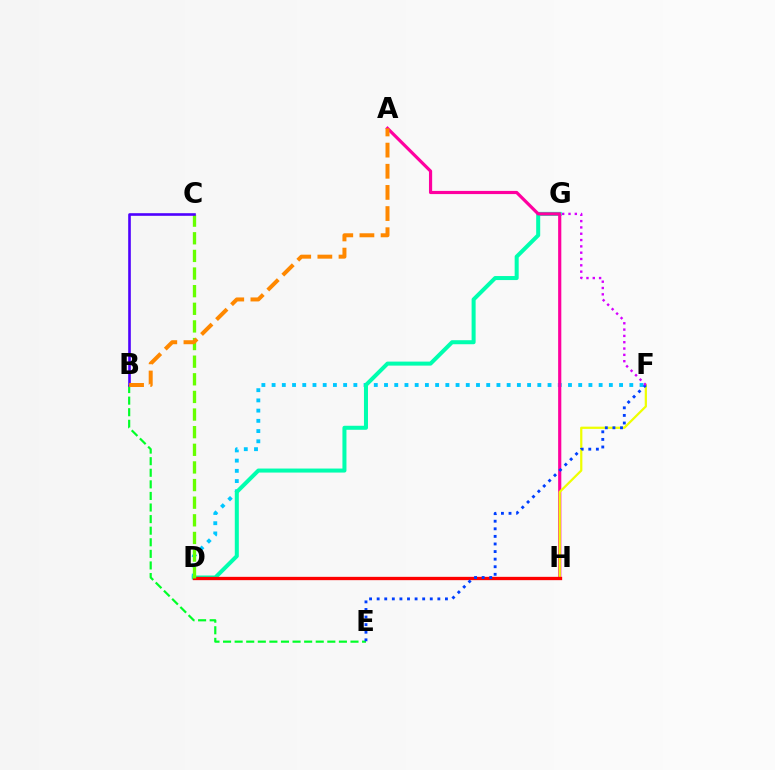{('D', 'F'): [{'color': '#00c7ff', 'line_style': 'dotted', 'thickness': 2.78}], ('D', 'G'): [{'color': '#00ffaf', 'line_style': 'solid', 'thickness': 2.9}], ('A', 'H'): [{'color': '#ff00a0', 'line_style': 'solid', 'thickness': 2.29}], ('F', 'H'): [{'color': '#eeff00', 'line_style': 'solid', 'thickness': 1.61}], ('D', 'H'): [{'color': '#ff0000', 'line_style': 'solid', 'thickness': 2.39}], ('B', 'E'): [{'color': '#00ff27', 'line_style': 'dashed', 'thickness': 1.57}], ('E', 'F'): [{'color': '#003fff', 'line_style': 'dotted', 'thickness': 2.06}], ('C', 'D'): [{'color': '#66ff00', 'line_style': 'dashed', 'thickness': 2.39}], ('B', 'C'): [{'color': '#4f00ff', 'line_style': 'solid', 'thickness': 1.88}], ('F', 'G'): [{'color': '#d600ff', 'line_style': 'dotted', 'thickness': 1.72}], ('A', 'B'): [{'color': '#ff8800', 'line_style': 'dashed', 'thickness': 2.87}]}